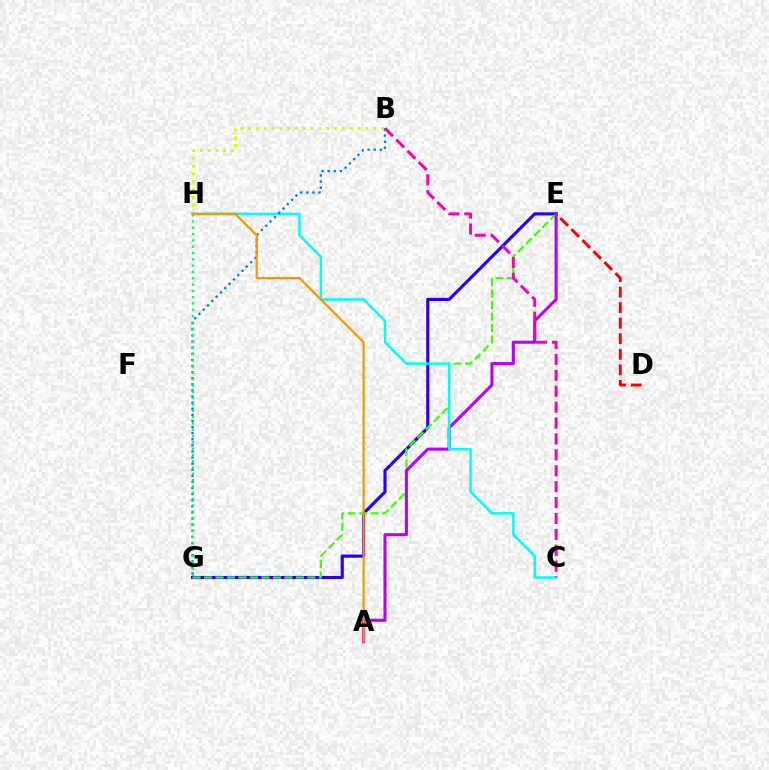{('E', 'G'): [{'color': '#2500ff', 'line_style': 'solid', 'thickness': 2.26}, {'color': '#3dff00', 'line_style': 'dashed', 'thickness': 1.56}], ('B', 'H'): [{'color': '#d1ff00', 'line_style': 'dotted', 'thickness': 2.12}], ('D', 'E'): [{'color': '#ff0000', 'line_style': 'dashed', 'thickness': 2.11}], ('A', 'E'): [{'color': '#b900ff', 'line_style': 'solid', 'thickness': 2.22}], ('C', 'H'): [{'color': '#00fff6', 'line_style': 'solid', 'thickness': 1.79}], ('B', 'G'): [{'color': '#0074ff', 'line_style': 'dotted', 'thickness': 1.66}], ('B', 'C'): [{'color': '#ff00ac', 'line_style': 'dashed', 'thickness': 2.16}], ('G', 'H'): [{'color': '#00ff5c', 'line_style': 'dotted', 'thickness': 1.71}], ('A', 'H'): [{'color': '#ff9400', 'line_style': 'solid', 'thickness': 1.59}]}